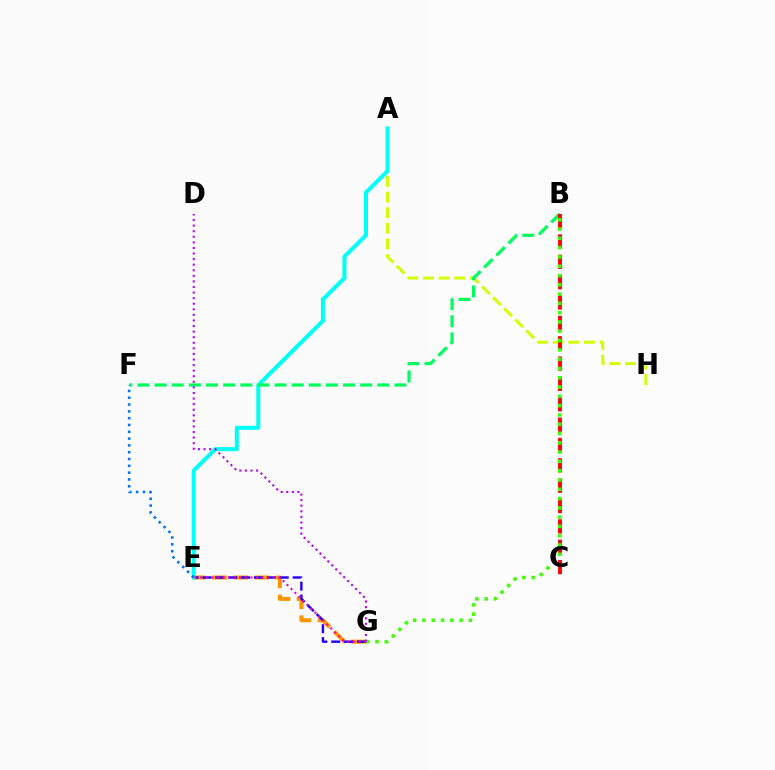{('A', 'H'): [{'color': '#d1ff00', 'line_style': 'dashed', 'thickness': 2.12}], ('E', 'G'): [{'color': '#ff9400', 'line_style': 'dashed', 'thickness': 2.88}, {'color': '#2500ff', 'line_style': 'dashed', 'thickness': 1.75}, {'color': '#ff00ac', 'line_style': 'dotted', 'thickness': 1.52}], ('A', 'E'): [{'color': '#00fff6', 'line_style': 'solid', 'thickness': 2.91}], ('B', 'F'): [{'color': '#00ff5c', 'line_style': 'dashed', 'thickness': 2.33}], ('B', 'C'): [{'color': '#ff0000', 'line_style': 'dashed', 'thickness': 2.77}], ('B', 'G'): [{'color': '#3dff00', 'line_style': 'dotted', 'thickness': 2.53}], ('E', 'F'): [{'color': '#0074ff', 'line_style': 'dotted', 'thickness': 1.85}], ('D', 'G'): [{'color': '#b900ff', 'line_style': 'dotted', 'thickness': 1.52}]}